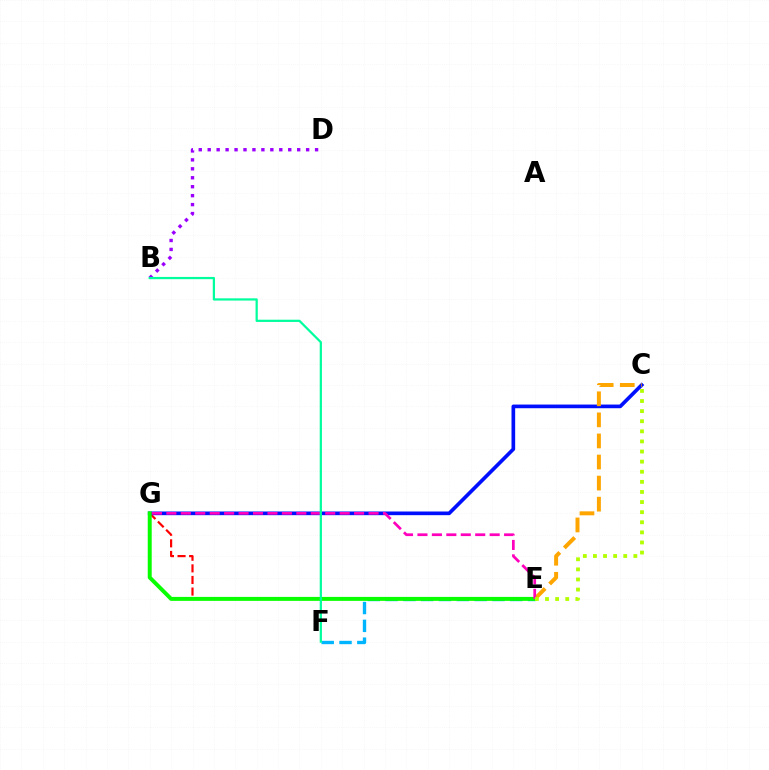{('B', 'D'): [{'color': '#9b00ff', 'line_style': 'dotted', 'thickness': 2.43}], ('E', 'F'): [{'color': '#00b5ff', 'line_style': 'dashed', 'thickness': 2.42}], ('E', 'G'): [{'color': '#ff0000', 'line_style': 'dashed', 'thickness': 1.58}, {'color': '#08ff00', 'line_style': 'solid', 'thickness': 2.85}, {'color': '#ff00bd', 'line_style': 'dashed', 'thickness': 1.96}], ('C', 'G'): [{'color': '#0010ff', 'line_style': 'solid', 'thickness': 2.64}], ('C', 'E'): [{'color': '#ffa500', 'line_style': 'dashed', 'thickness': 2.86}, {'color': '#b3ff00', 'line_style': 'dotted', 'thickness': 2.74}], ('B', 'F'): [{'color': '#00ff9d', 'line_style': 'solid', 'thickness': 1.61}]}